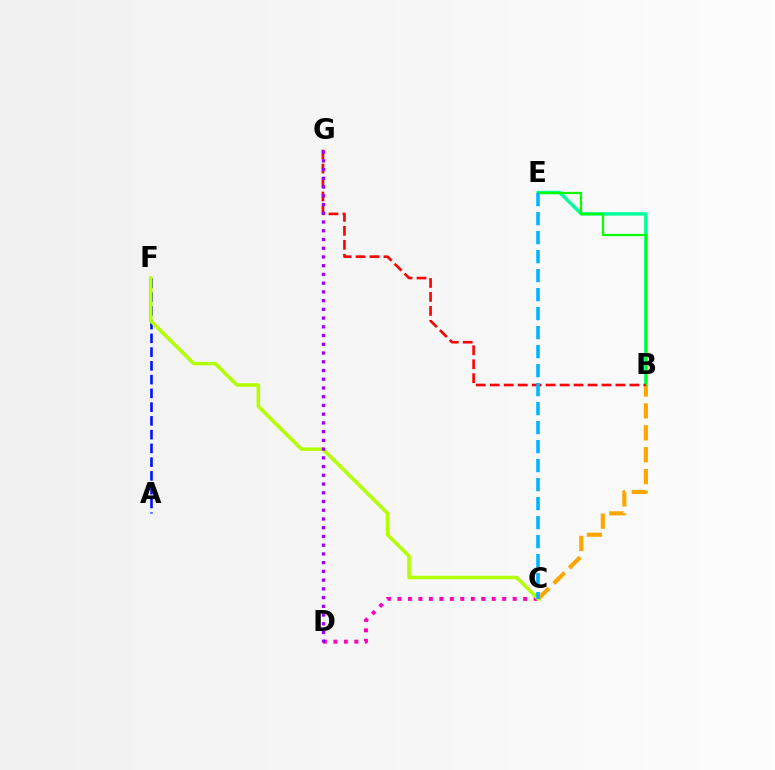{('A', 'F'): [{'color': '#0010ff', 'line_style': 'dashed', 'thickness': 1.87}], ('C', 'D'): [{'color': '#ff00bd', 'line_style': 'dotted', 'thickness': 2.85}], ('B', 'E'): [{'color': '#00ff9d', 'line_style': 'solid', 'thickness': 2.46}, {'color': '#08ff00', 'line_style': 'solid', 'thickness': 1.63}], ('B', 'C'): [{'color': '#ffa500', 'line_style': 'dashed', 'thickness': 2.98}], ('C', 'F'): [{'color': '#b3ff00', 'line_style': 'solid', 'thickness': 2.54}], ('B', 'G'): [{'color': '#ff0000', 'line_style': 'dashed', 'thickness': 1.9}], ('C', 'E'): [{'color': '#00b5ff', 'line_style': 'dashed', 'thickness': 2.58}], ('D', 'G'): [{'color': '#9b00ff', 'line_style': 'dotted', 'thickness': 2.37}]}